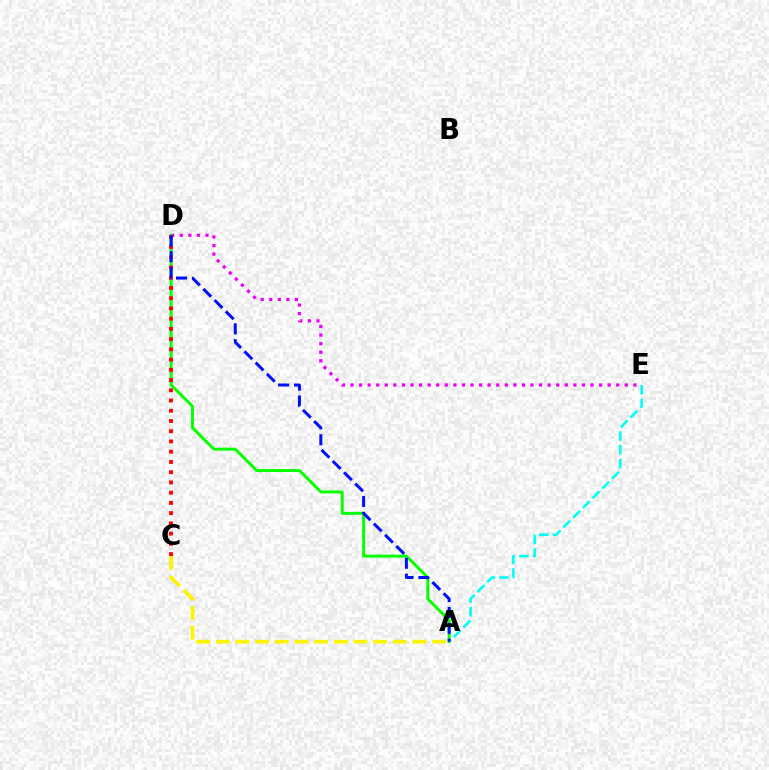{('D', 'E'): [{'color': '#ee00ff', 'line_style': 'dotted', 'thickness': 2.33}], ('A', 'D'): [{'color': '#08ff00', 'line_style': 'solid', 'thickness': 2.13}, {'color': '#0010ff', 'line_style': 'dashed', 'thickness': 2.16}], ('C', 'D'): [{'color': '#ff0000', 'line_style': 'dotted', 'thickness': 2.78}], ('A', 'E'): [{'color': '#00fff6', 'line_style': 'dashed', 'thickness': 1.87}], ('A', 'C'): [{'color': '#fcf500', 'line_style': 'dashed', 'thickness': 2.67}]}